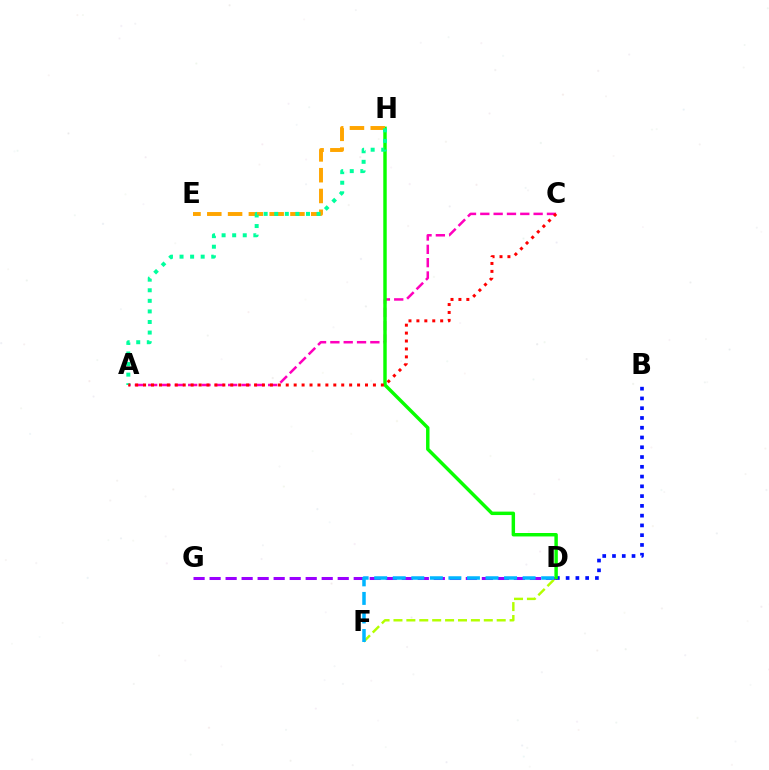{('D', 'G'): [{'color': '#9b00ff', 'line_style': 'dashed', 'thickness': 2.18}], ('D', 'F'): [{'color': '#b3ff00', 'line_style': 'dashed', 'thickness': 1.75}, {'color': '#00b5ff', 'line_style': 'dashed', 'thickness': 2.52}], ('B', 'D'): [{'color': '#0010ff', 'line_style': 'dotted', 'thickness': 2.65}], ('A', 'C'): [{'color': '#ff00bd', 'line_style': 'dashed', 'thickness': 1.81}, {'color': '#ff0000', 'line_style': 'dotted', 'thickness': 2.15}], ('D', 'H'): [{'color': '#08ff00', 'line_style': 'solid', 'thickness': 2.48}], ('E', 'H'): [{'color': '#ffa500', 'line_style': 'dashed', 'thickness': 2.82}], ('A', 'H'): [{'color': '#00ff9d', 'line_style': 'dotted', 'thickness': 2.87}]}